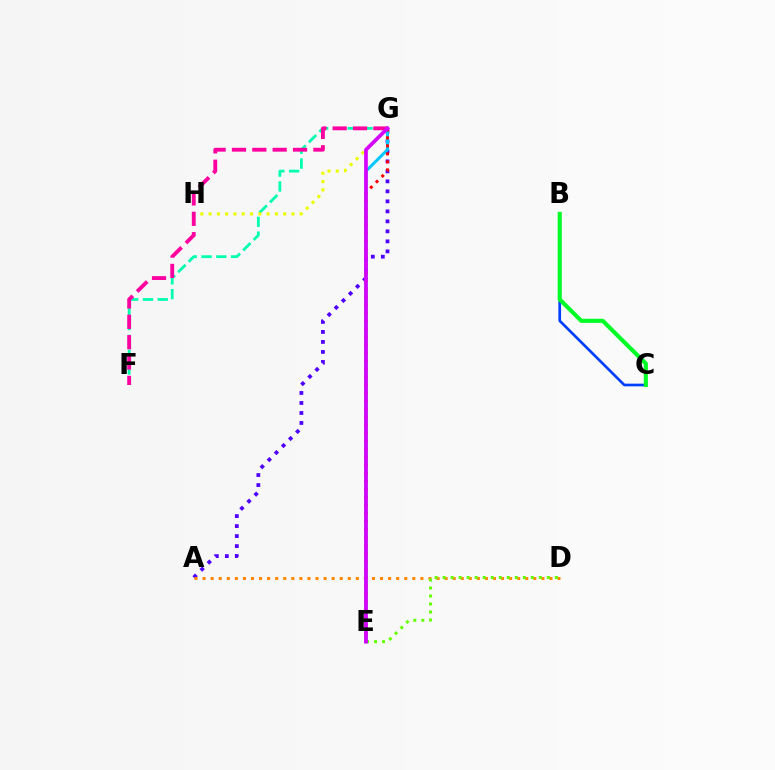{('B', 'C'): [{'color': '#003fff', 'line_style': 'solid', 'thickness': 1.93}, {'color': '#00ff27', 'line_style': 'solid', 'thickness': 2.96}], ('A', 'G'): [{'color': '#4f00ff', 'line_style': 'dotted', 'thickness': 2.72}], ('F', 'G'): [{'color': '#00ffaf', 'line_style': 'dashed', 'thickness': 2.01}, {'color': '#ff00a0', 'line_style': 'dashed', 'thickness': 2.76}], ('A', 'D'): [{'color': '#ff8800', 'line_style': 'dotted', 'thickness': 2.19}], ('D', 'E'): [{'color': '#66ff00', 'line_style': 'dotted', 'thickness': 2.18}], ('G', 'H'): [{'color': '#eeff00', 'line_style': 'dotted', 'thickness': 2.25}], ('E', 'G'): [{'color': '#00c7ff', 'line_style': 'solid', 'thickness': 2.15}, {'color': '#ff0000', 'line_style': 'dotted', 'thickness': 2.18}, {'color': '#d600ff', 'line_style': 'solid', 'thickness': 2.65}]}